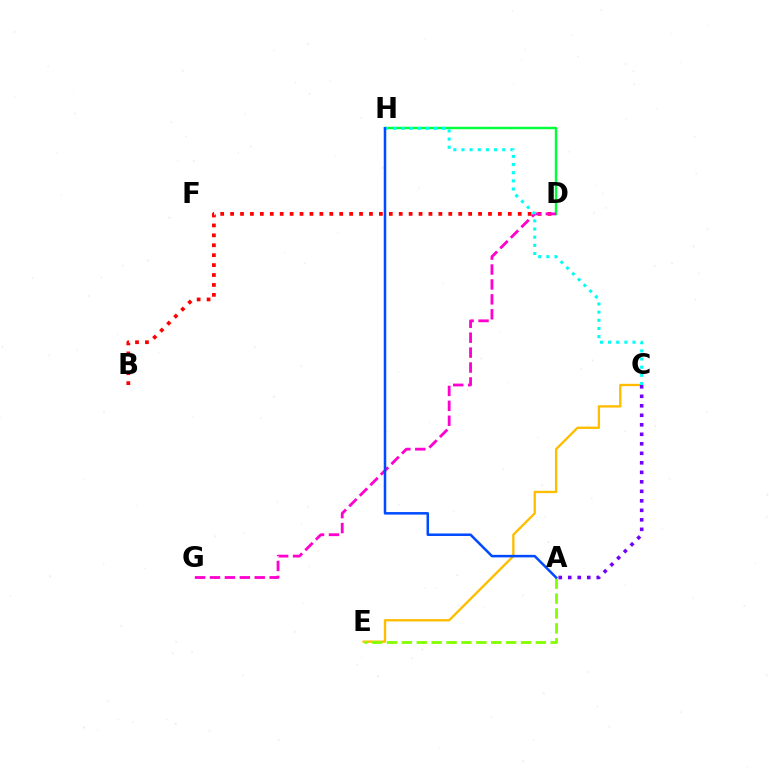{('D', 'H'): [{'color': '#00ff39', 'line_style': 'solid', 'thickness': 1.75}], ('B', 'D'): [{'color': '#ff0000', 'line_style': 'dotted', 'thickness': 2.69}], ('C', 'E'): [{'color': '#ffbd00', 'line_style': 'solid', 'thickness': 1.68}], ('A', 'E'): [{'color': '#84ff00', 'line_style': 'dashed', 'thickness': 2.02}], ('D', 'G'): [{'color': '#ff00cf', 'line_style': 'dashed', 'thickness': 2.03}], ('C', 'H'): [{'color': '#00fff6', 'line_style': 'dotted', 'thickness': 2.21}], ('A', 'C'): [{'color': '#7200ff', 'line_style': 'dotted', 'thickness': 2.58}], ('A', 'H'): [{'color': '#004bff', 'line_style': 'solid', 'thickness': 1.82}]}